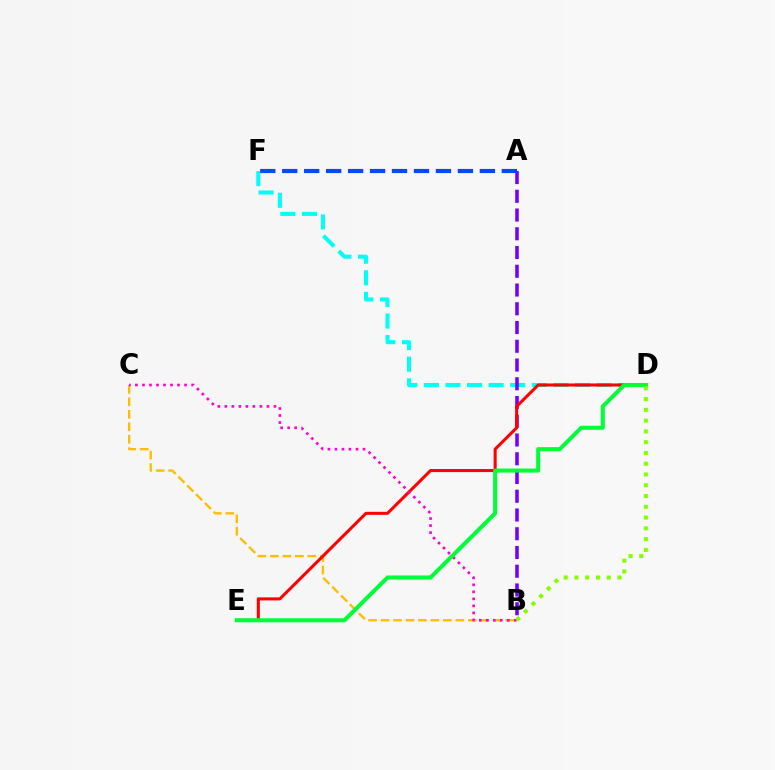{('D', 'F'): [{'color': '#00fff6', 'line_style': 'dashed', 'thickness': 2.93}], ('B', 'C'): [{'color': '#ffbd00', 'line_style': 'dashed', 'thickness': 1.69}, {'color': '#ff00cf', 'line_style': 'dotted', 'thickness': 1.91}], ('A', 'B'): [{'color': '#7200ff', 'line_style': 'dashed', 'thickness': 2.55}], ('A', 'F'): [{'color': '#004bff', 'line_style': 'dashed', 'thickness': 2.98}], ('D', 'E'): [{'color': '#ff0000', 'line_style': 'solid', 'thickness': 2.19}, {'color': '#00ff39', 'line_style': 'solid', 'thickness': 2.93}], ('B', 'D'): [{'color': '#84ff00', 'line_style': 'dotted', 'thickness': 2.93}]}